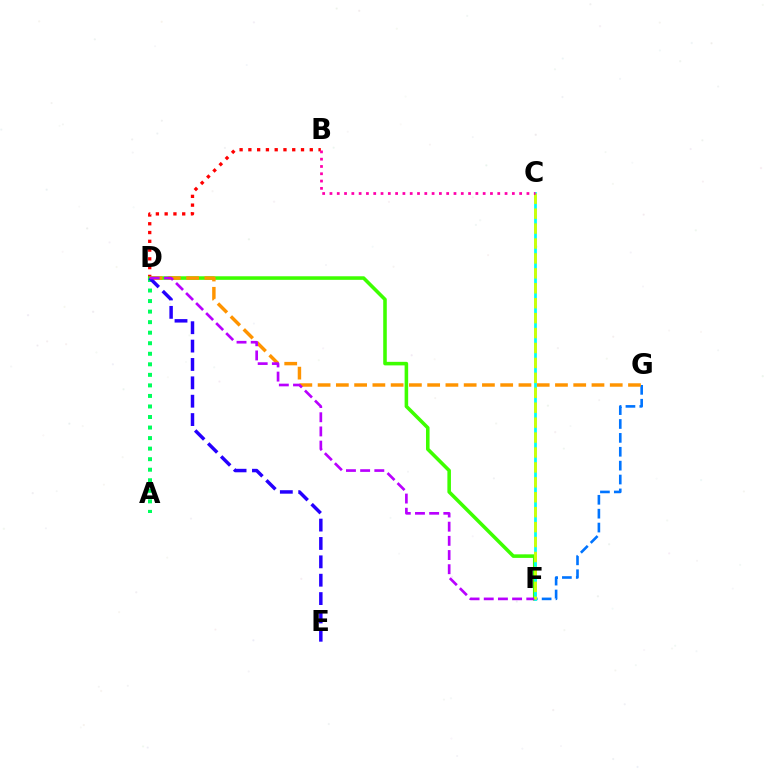{('B', 'D'): [{'color': '#ff0000', 'line_style': 'dotted', 'thickness': 2.38}], ('D', 'F'): [{'color': '#3dff00', 'line_style': 'solid', 'thickness': 2.56}, {'color': '#b900ff', 'line_style': 'dashed', 'thickness': 1.93}], ('F', 'G'): [{'color': '#0074ff', 'line_style': 'dashed', 'thickness': 1.89}], ('D', 'G'): [{'color': '#ff9400', 'line_style': 'dashed', 'thickness': 2.48}], ('C', 'F'): [{'color': '#00fff6', 'line_style': 'solid', 'thickness': 1.99}, {'color': '#d1ff00', 'line_style': 'dashed', 'thickness': 2.03}], ('A', 'D'): [{'color': '#00ff5c', 'line_style': 'dotted', 'thickness': 2.86}], ('D', 'E'): [{'color': '#2500ff', 'line_style': 'dashed', 'thickness': 2.5}], ('B', 'C'): [{'color': '#ff00ac', 'line_style': 'dotted', 'thickness': 1.98}]}